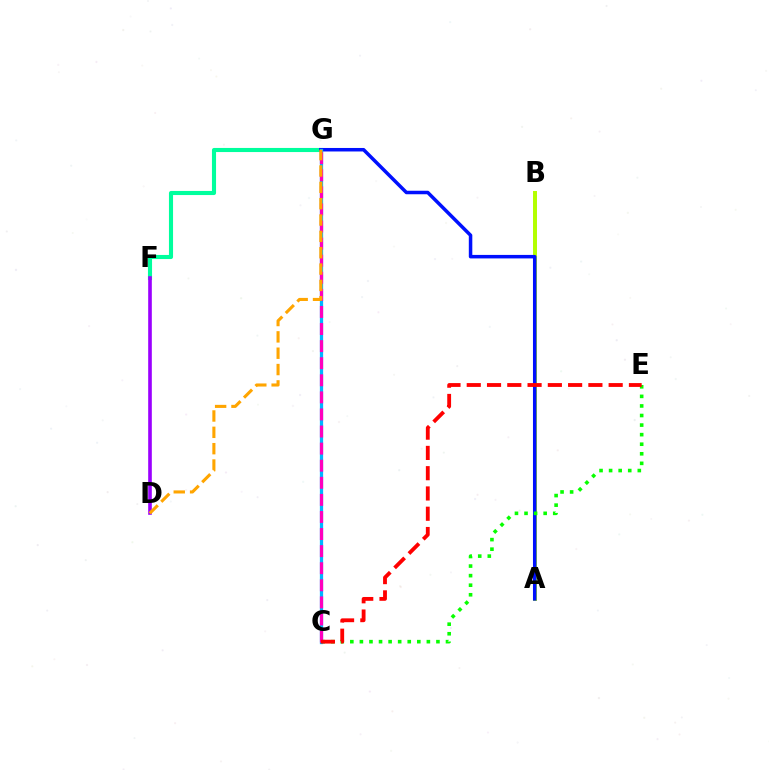{('F', 'G'): [{'color': '#00ff9d', 'line_style': 'solid', 'thickness': 2.95}], ('A', 'B'): [{'color': '#b3ff00', 'line_style': 'solid', 'thickness': 2.86}], ('A', 'G'): [{'color': '#0010ff', 'line_style': 'solid', 'thickness': 2.52}], ('C', 'E'): [{'color': '#08ff00', 'line_style': 'dotted', 'thickness': 2.6}, {'color': '#ff0000', 'line_style': 'dashed', 'thickness': 2.75}], ('C', 'G'): [{'color': '#00b5ff', 'line_style': 'solid', 'thickness': 2.35}, {'color': '#ff00bd', 'line_style': 'dashed', 'thickness': 2.32}], ('D', 'F'): [{'color': '#9b00ff', 'line_style': 'solid', 'thickness': 2.61}], ('D', 'G'): [{'color': '#ffa500', 'line_style': 'dashed', 'thickness': 2.22}]}